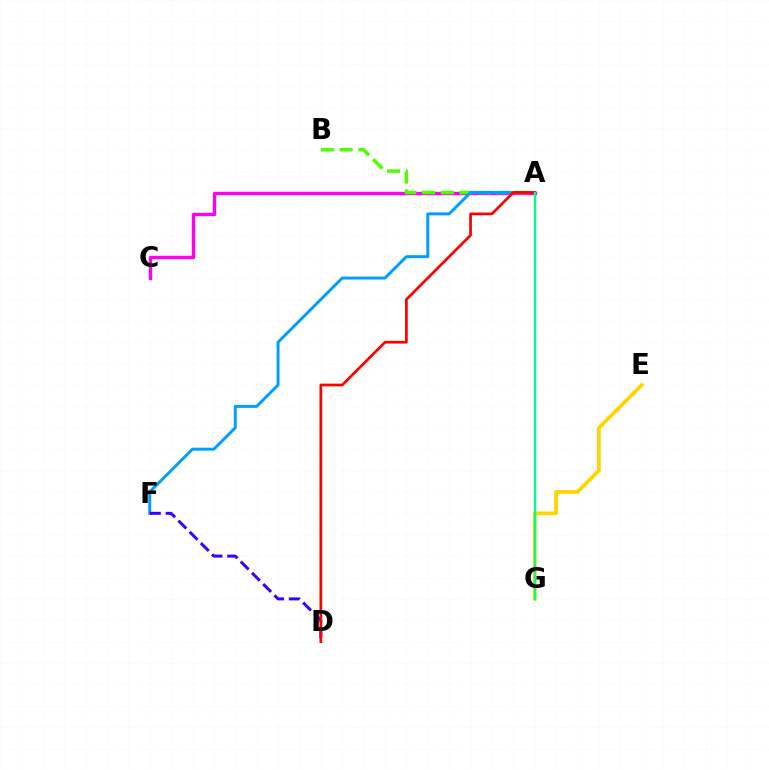{('E', 'G'): [{'color': '#ffd500', 'line_style': 'solid', 'thickness': 2.7}], ('A', 'C'): [{'color': '#ff00ed', 'line_style': 'solid', 'thickness': 2.44}], ('A', 'B'): [{'color': '#4fff00', 'line_style': 'dashed', 'thickness': 2.55}], ('A', 'F'): [{'color': '#009eff', 'line_style': 'solid', 'thickness': 2.13}], ('D', 'F'): [{'color': '#3700ff', 'line_style': 'dashed', 'thickness': 2.16}], ('A', 'D'): [{'color': '#ff0000', 'line_style': 'solid', 'thickness': 1.96}], ('A', 'G'): [{'color': '#00ff86', 'line_style': 'solid', 'thickness': 1.68}]}